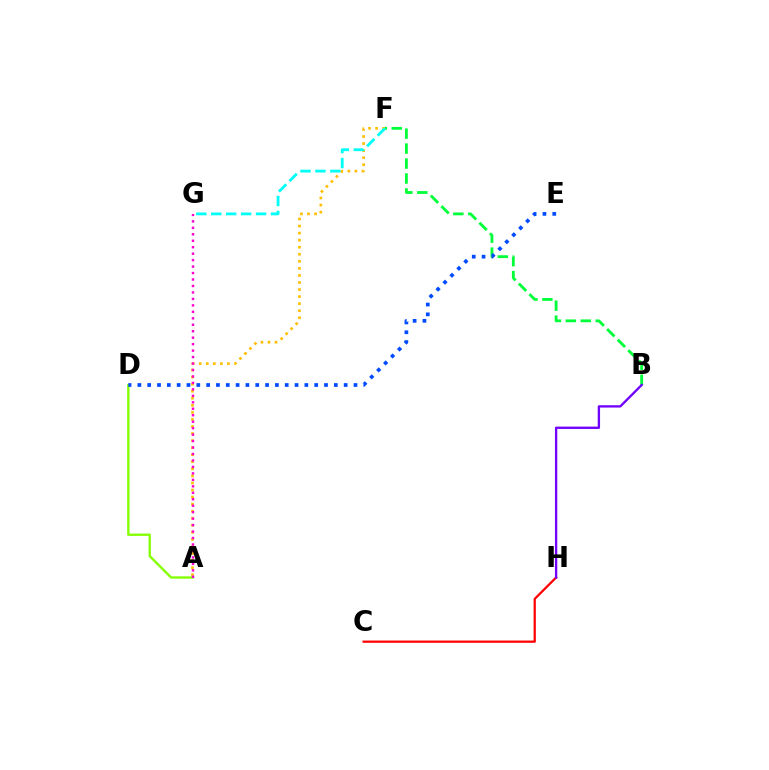{('C', 'H'): [{'color': '#ff0000', 'line_style': 'solid', 'thickness': 1.62}], ('A', 'D'): [{'color': '#84ff00', 'line_style': 'solid', 'thickness': 1.69}], ('A', 'F'): [{'color': '#ffbd00', 'line_style': 'dotted', 'thickness': 1.92}], ('B', 'F'): [{'color': '#00ff39', 'line_style': 'dashed', 'thickness': 2.03}], ('D', 'E'): [{'color': '#004bff', 'line_style': 'dotted', 'thickness': 2.67}], ('A', 'G'): [{'color': '#ff00cf', 'line_style': 'dotted', 'thickness': 1.76}], ('B', 'H'): [{'color': '#7200ff', 'line_style': 'solid', 'thickness': 1.68}], ('F', 'G'): [{'color': '#00fff6', 'line_style': 'dashed', 'thickness': 2.03}]}